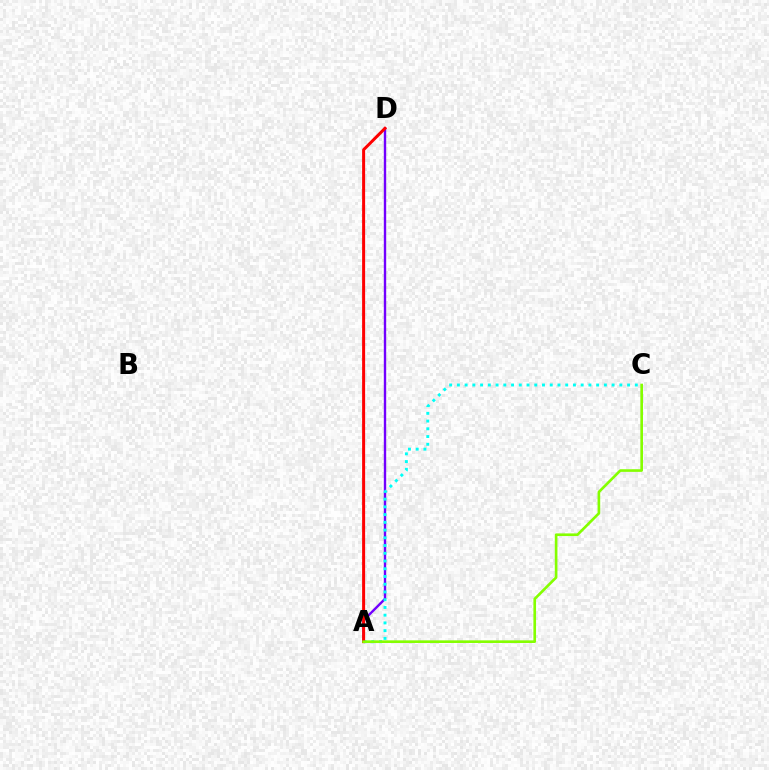{('A', 'D'): [{'color': '#7200ff', 'line_style': 'solid', 'thickness': 1.72}, {'color': '#ff0000', 'line_style': 'solid', 'thickness': 2.17}], ('A', 'C'): [{'color': '#00fff6', 'line_style': 'dotted', 'thickness': 2.1}, {'color': '#84ff00', 'line_style': 'solid', 'thickness': 1.9}]}